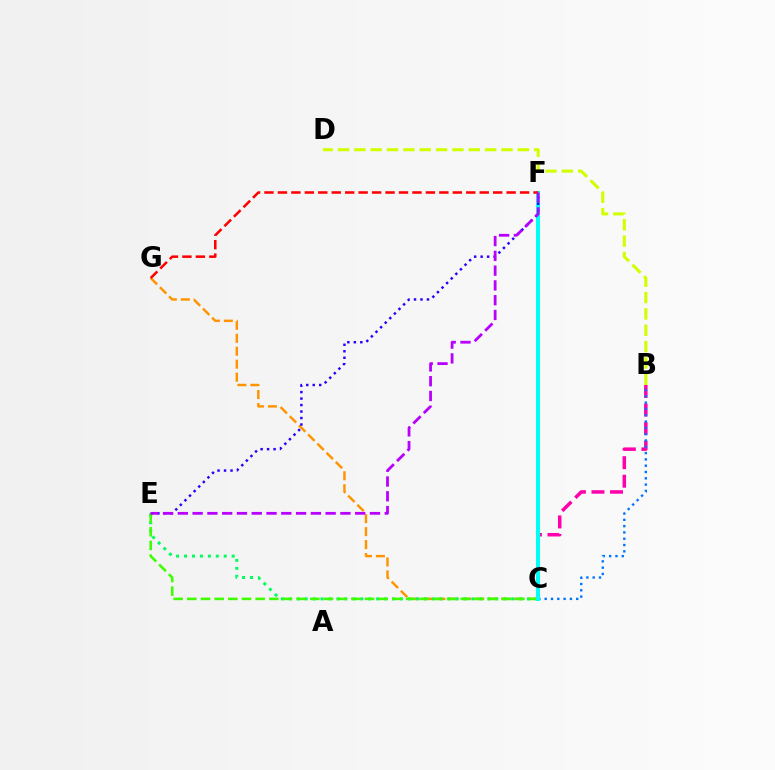{('C', 'G'): [{'color': '#ff9400', 'line_style': 'dashed', 'thickness': 1.76}], ('B', 'C'): [{'color': '#ff00ac', 'line_style': 'dashed', 'thickness': 2.52}, {'color': '#0074ff', 'line_style': 'dotted', 'thickness': 1.71}], ('C', 'E'): [{'color': '#00ff5c', 'line_style': 'dotted', 'thickness': 2.16}, {'color': '#3dff00', 'line_style': 'dashed', 'thickness': 1.86}], ('C', 'F'): [{'color': '#00fff6', 'line_style': 'solid', 'thickness': 2.9}], ('E', 'F'): [{'color': '#2500ff', 'line_style': 'dotted', 'thickness': 1.76}, {'color': '#b900ff', 'line_style': 'dashed', 'thickness': 2.01}], ('F', 'G'): [{'color': '#ff0000', 'line_style': 'dashed', 'thickness': 1.83}], ('B', 'D'): [{'color': '#d1ff00', 'line_style': 'dashed', 'thickness': 2.22}]}